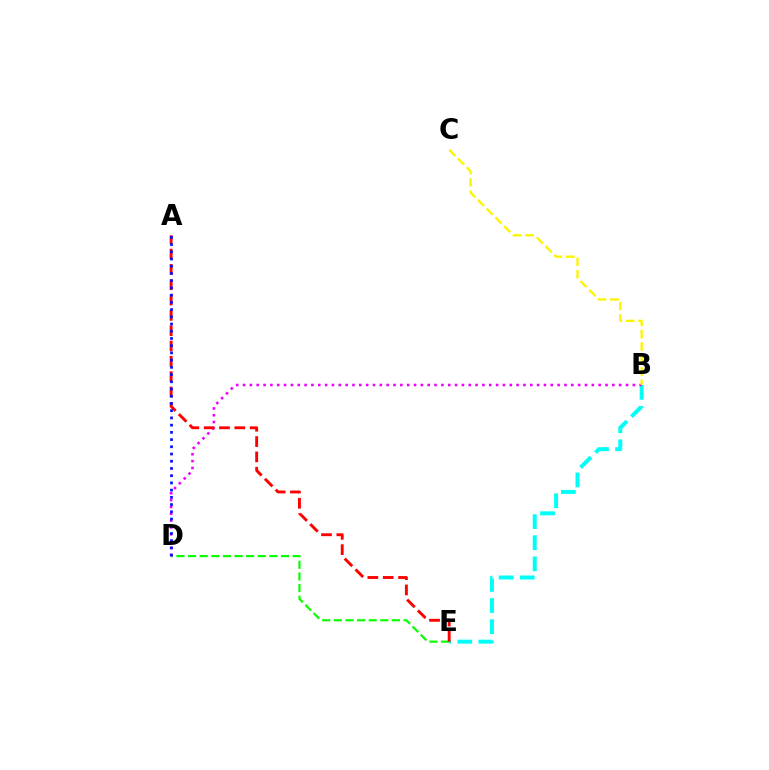{('B', 'E'): [{'color': '#00fff6', 'line_style': 'dashed', 'thickness': 2.87}], ('D', 'E'): [{'color': '#08ff00', 'line_style': 'dashed', 'thickness': 1.58}], ('B', 'D'): [{'color': '#ee00ff', 'line_style': 'dotted', 'thickness': 1.86}], ('B', 'C'): [{'color': '#fcf500', 'line_style': 'dashed', 'thickness': 1.68}], ('A', 'E'): [{'color': '#ff0000', 'line_style': 'dashed', 'thickness': 2.08}], ('A', 'D'): [{'color': '#0010ff', 'line_style': 'dotted', 'thickness': 1.96}]}